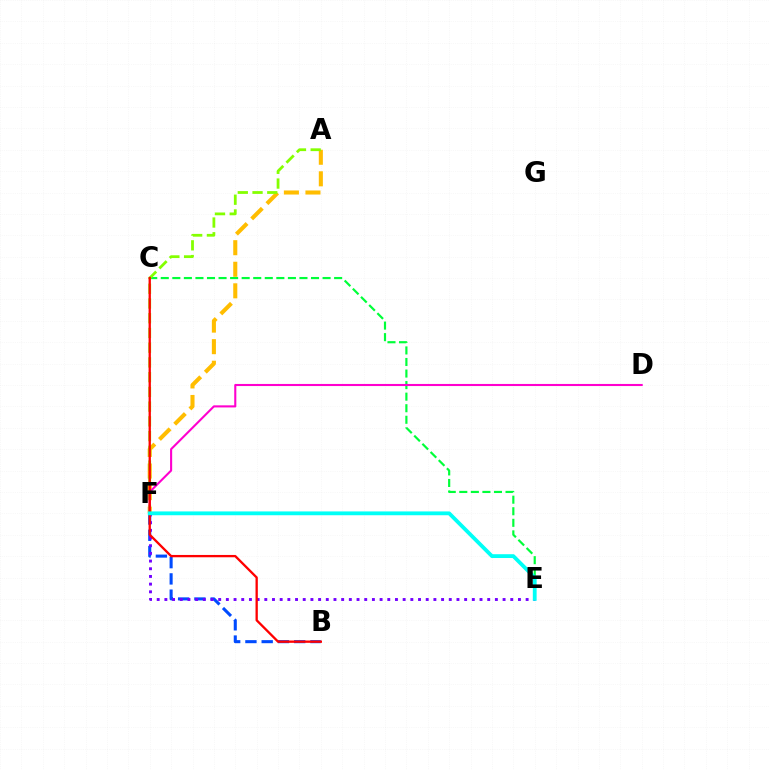{('B', 'F'): [{'color': '#004bff', 'line_style': 'dashed', 'thickness': 2.21}], ('C', 'E'): [{'color': '#00ff39', 'line_style': 'dashed', 'thickness': 1.57}], ('A', 'F'): [{'color': '#ffbd00', 'line_style': 'dashed', 'thickness': 2.93}, {'color': '#84ff00', 'line_style': 'dashed', 'thickness': 2.0}], ('E', 'F'): [{'color': '#7200ff', 'line_style': 'dotted', 'thickness': 2.09}, {'color': '#00fff6', 'line_style': 'solid', 'thickness': 2.74}], ('D', 'F'): [{'color': '#ff00cf', 'line_style': 'solid', 'thickness': 1.51}], ('B', 'C'): [{'color': '#ff0000', 'line_style': 'solid', 'thickness': 1.67}]}